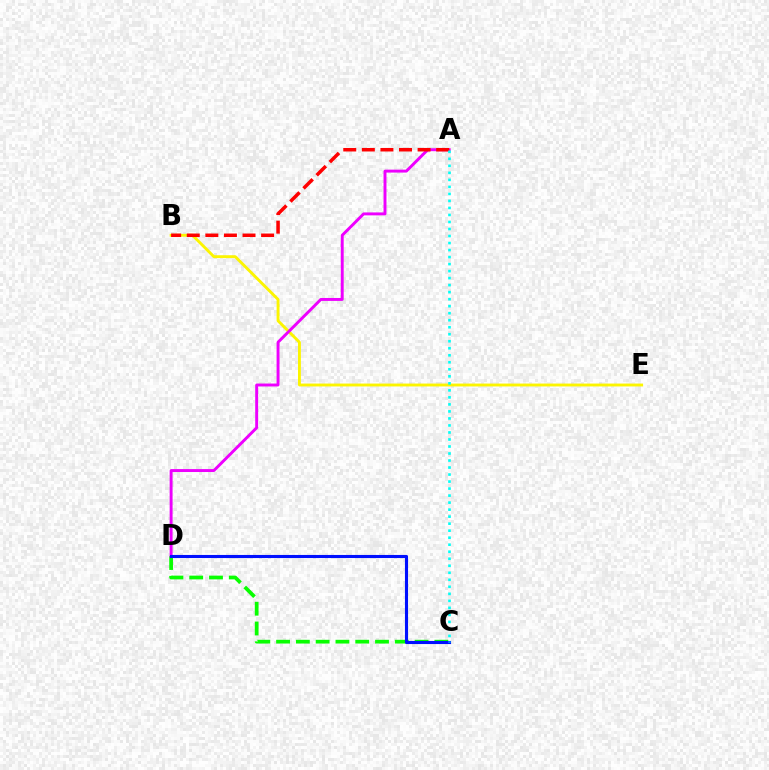{('B', 'E'): [{'color': '#fcf500', 'line_style': 'solid', 'thickness': 2.08}], ('C', 'D'): [{'color': '#08ff00', 'line_style': 'dashed', 'thickness': 2.69}, {'color': '#0010ff', 'line_style': 'solid', 'thickness': 2.24}], ('A', 'D'): [{'color': '#ee00ff', 'line_style': 'solid', 'thickness': 2.11}], ('A', 'B'): [{'color': '#ff0000', 'line_style': 'dashed', 'thickness': 2.53}], ('A', 'C'): [{'color': '#00fff6', 'line_style': 'dotted', 'thickness': 1.91}]}